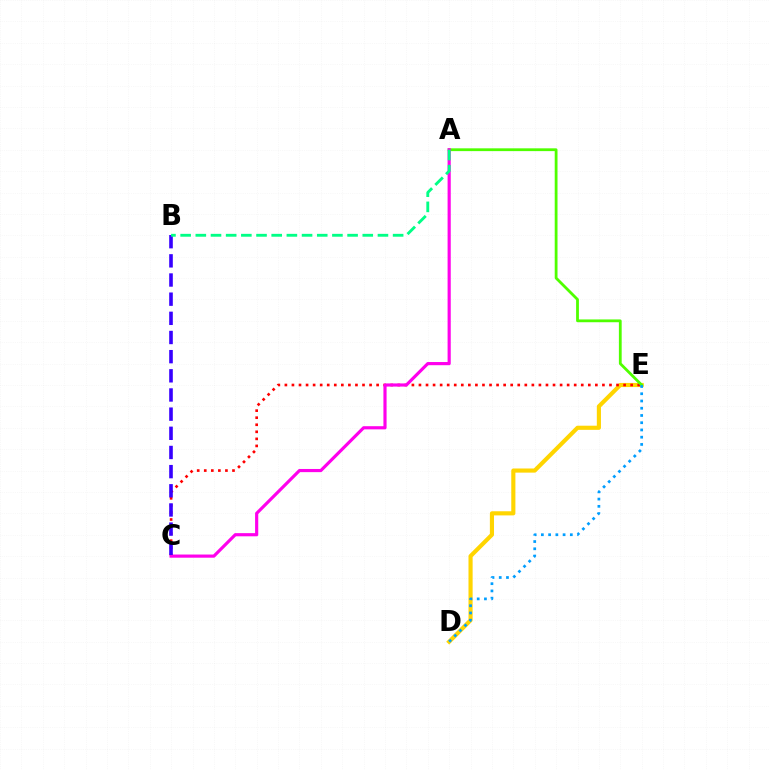{('D', 'E'): [{'color': '#ffd500', 'line_style': 'solid', 'thickness': 2.98}, {'color': '#009eff', 'line_style': 'dotted', 'thickness': 1.97}], ('C', 'E'): [{'color': '#ff0000', 'line_style': 'dotted', 'thickness': 1.92}], ('A', 'E'): [{'color': '#4fff00', 'line_style': 'solid', 'thickness': 2.01}], ('A', 'C'): [{'color': '#ff00ed', 'line_style': 'solid', 'thickness': 2.28}], ('B', 'C'): [{'color': '#3700ff', 'line_style': 'dashed', 'thickness': 2.6}], ('A', 'B'): [{'color': '#00ff86', 'line_style': 'dashed', 'thickness': 2.06}]}